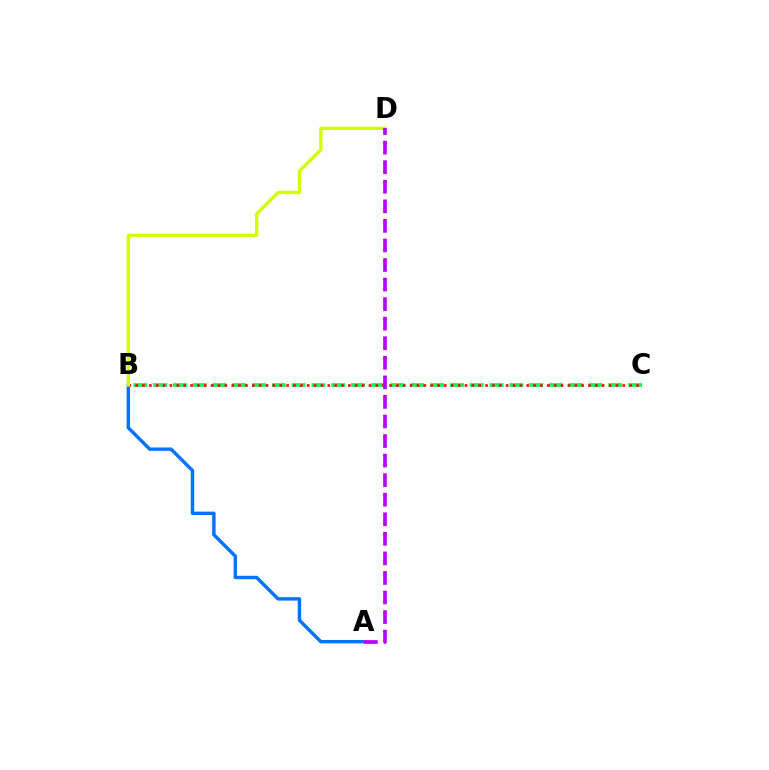{('B', 'C'): [{'color': '#00ff5c', 'line_style': 'dashed', 'thickness': 2.69}, {'color': '#ff0000', 'line_style': 'dotted', 'thickness': 1.86}], ('A', 'B'): [{'color': '#0074ff', 'line_style': 'solid', 'thickness': 2.46}], ('B', 'D'): [{'color': '#d1ff00', 'line_style': 'solid', 'thickness': 2.41}], ('A', 'D'): [{'color': '#b900ff', 'line_style': 'dashed', 'thickness': 2.66}]}